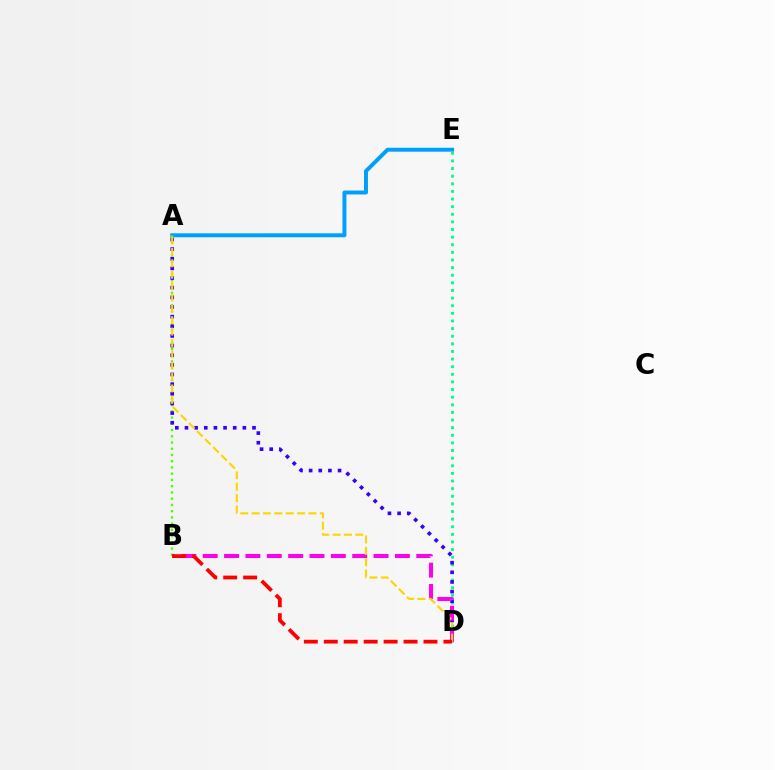{('A', 'E'): [{'color': '#009eff', 'line_style': 'solid', 'thickness': 2.84}], ('A', 'B'): [{'color': '#4fff00', 'line_style': 'dotted', 'thickness': 1.7}], ('D', 'E'): [{'color': '#00ff86', 'line_style': 'dotted', 'thickness': 2.07}], ('A', 'D'): [{'color': '#3700ff', 'line_style': 'dotted', 'thickness': 2.62}, {'color': '#ffd500', 'line_style': 'dashed', 'thickness': 1.54}], ('B', 'D'): [{'color': '#ff00ed', 'line_style': 'dashed', 'thickness': 2.9}, {'color': '#ff0000', 'line_style': 'dashed', 'thickness': 2.71}]}